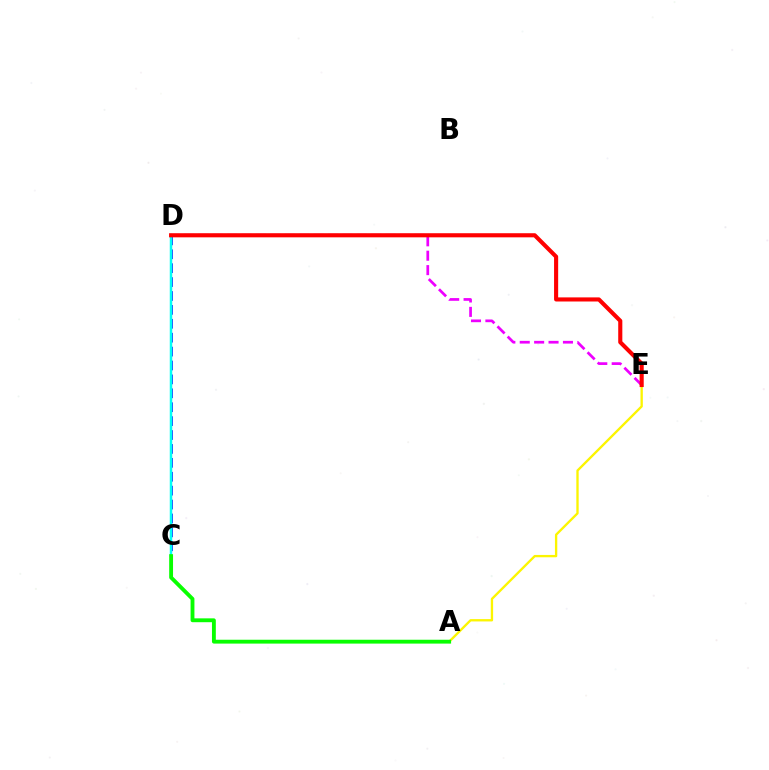{('C', 'D'): [{'color': '#0010ff', 'line_style': 'dashed', 'thickness': 1.89}, {'color': '#00fff6', 'line_style': 'solid', 'thickness': 1.78}], ('A', 'E'): [{'color': '#fcf500', 'line_style': 'solid', 'thickness': 1.68}], ('A', 'C'): [{'color': '#08ff00', 'line_style': 'solid', 'thickness': 2.77}], ('D', 'E'): [{'color': '#ee00ff', 'line_style': 'dashed', 'thickness': 1.96}, {'color': '#ff0000', 'line_style': 'solid', 'thickness': 2.96}]}